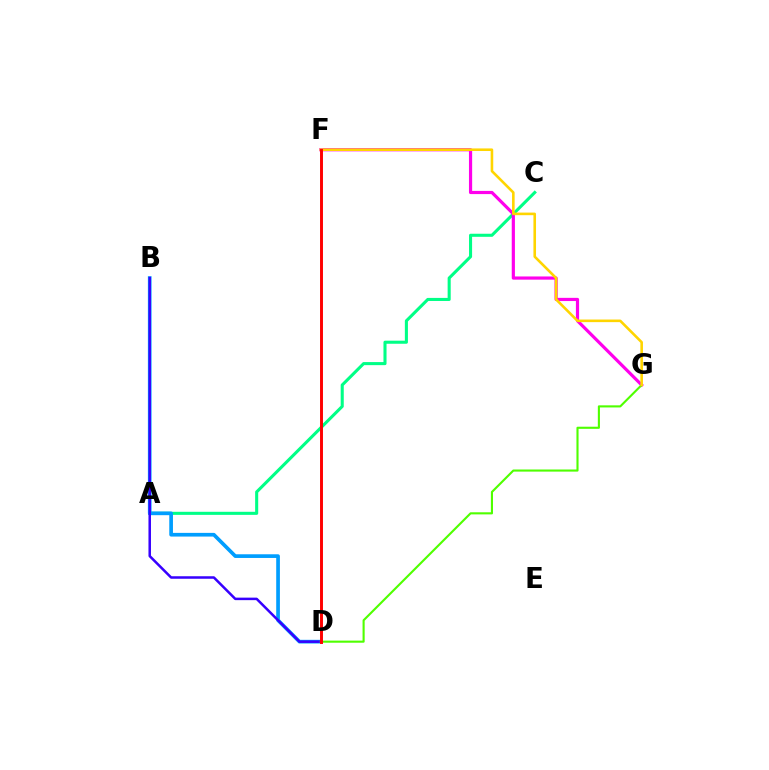{('A', 'C'): [{'color': '#00ff86', 'line_style': 'solid', 'thickness': 2.21}], ('B', 'D'): [{'color': '#009eff', 'line_style': 'solid', 'thickness': 2.65}, {'color': '#3700ff', 'line_style': 'solid', 'thickness': 1.81}], ('F', 'G'): [{'color': '#ff00ed', 'line_style': 'solid', 'thickness': 2.29}, {'color': '#ffd500', 'line_style': 'solid', 'thickness': 1.87}], ('D', 'G'): [{'color': '#4fff00', 'line_style': 'solid', 'thickness': 1.52}], ('D', 'F'): [{'color': '#ff0000', 'line_style': 'solid', 'thickness': 2.11}]}